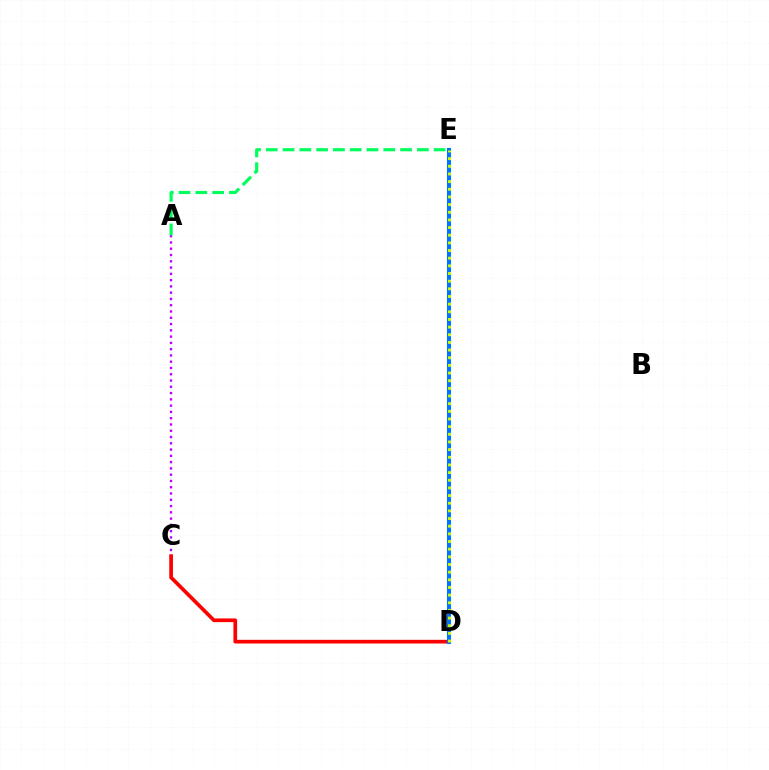{('A', 'C'): [{'color': '#b900ff', 'line_style': 'dotted', 'thickness': 1.71}], ('C', 'D'): [{'color': '#ff0000', 'line_style': 'solid', 'thickness': 2.66}], ('D', 'E'): [{'color': '#0074ff', 'line_style': 'solid', 'thickness': 2.91}, {'color': '#d1ff00', 'line_style': 'dotted', 'thickness': 2.08}], ('A', 'E'): [{'color': '#00ff5c', 'line_style': 'dashed', 'thickness': 2.28}]}